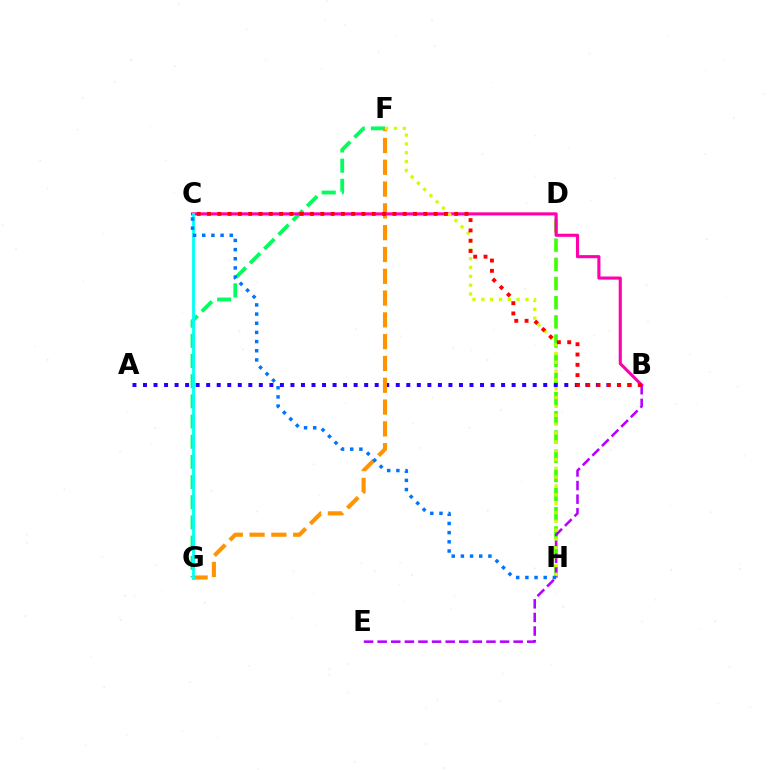{('D', 'H'): [{'color': '#3dff00', 'line_style': 'dashed', 'thickness': 2.61}], ('A', 'B'): [{'color': '#2500ff', 'line_style': 'dotted', 'thickness': 2.86}], ('F', 'G'): [{'color': '#00ff5c', 'line_style': 'dashed', 'thickness': 2.74}, {'color': '#ff9400', 'line_style': 'dashed', 'thickness': 2.96}], ('B', 'C'): [{'color': '#ff00ac', 'line_style': 'solid', 'thickness': 2.23}, {'color': '#ff0000', 'line_style': 'dotted', 'thickness': 2.8}], ('B', 'E'): [{'color': '#b900ff', 'line_style': 'dashed', 'thickness': 1.85}], ('F', 'H'): [{'color': '#d1ff00', 'line_style': 'dotted', 'thickness': 2.4}], ('C', 'G'): [{'color': '#00fff6', 'line_style': 'solid', 'thickness': 2.02}], ('C', 'H'): [{'color': '#0074ff', 'line_style': 'dotted', 'thickness': 2.49}]}